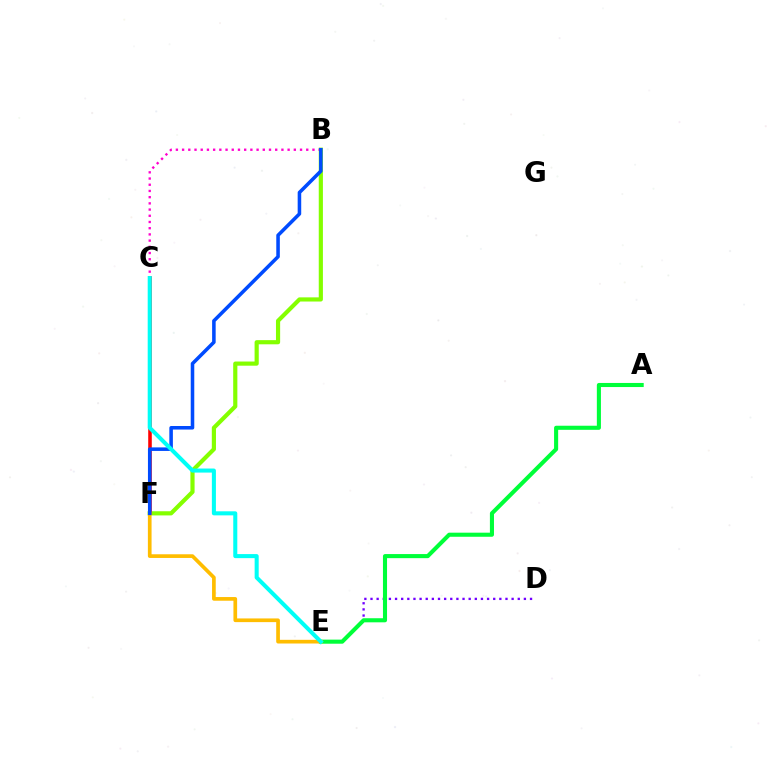{('B', 'F'): [{'color': '#84ff00', 'line_style': 'solid', 'thickness': 3.0}, {'color': '#004bff', 'line_style': 'solid', 'thickness': 2.55}], ('B', 'C'): [{'color': '#ff00cf', 'line_style': 'dotted', 'thickness': 1.69}], ('D', 'E'): [{'color': '#7200ff', 'line_style': 'dotted', 'thickness': 1.67}], ('C', 'F'): [{'color': '#ff0000', 'line_style': 'solid', 'thickness': 2.57}], ('A', 'E'): [{'color': '#00ff39', 'line_style': 'solid', 'thickness': 2.94}], ('E', 'F'): [{'color': '#ffbd00', 'line_style': 'solid', 'thickness': 2.65}], ('C', 'E'): [{'color': '#00fff6', 'line_style': 'solid', 'thickness': 2.92}]}